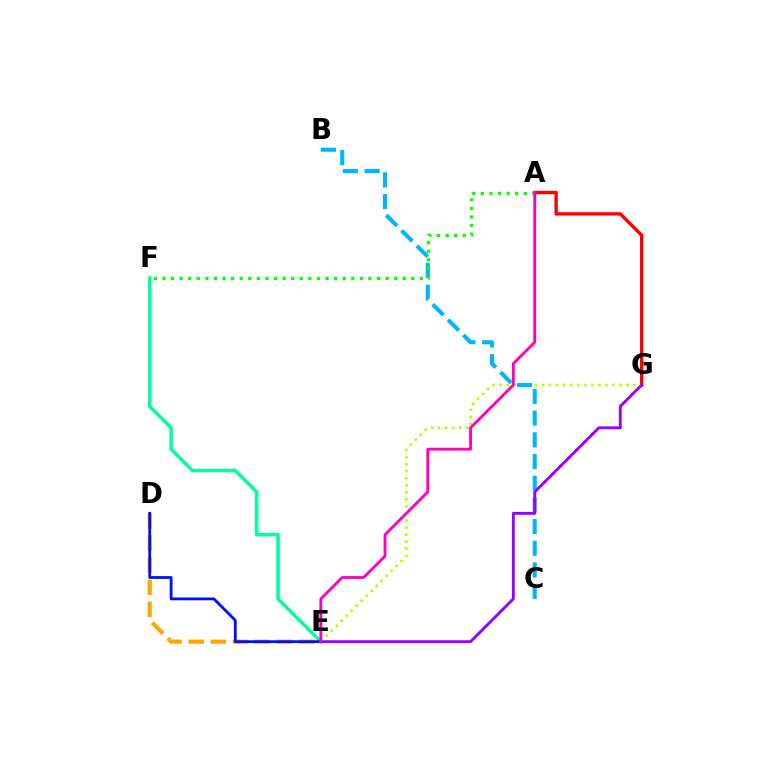{('E', 'F'): [{'color': '#00ff9d', 'line_style': 'solid', 'thickness': 2.51}], ('D', 'E'): [{'color': '#ffa500', 'line_style': 'dashed', 'thickness': 3.0}, {'color': '#0010ff', 'line_style': 'solid', 'thickness': 2.03}], ('A', 'G'): [{'color': '#ff0000', 'line_style': 'solid', 'thickness': 2.41}], ('E', 'G'): [{'color': '#b3ff00', 'line_style': 'dotted', 'thickness': 1.92}, {'color': '#9b00ff', 'line_style': 'solid', 'thickness': 2.07}], ('B', 'C'): [{'color': '#00b5ff', 'line_style': 'dashed', 'thickness': 2.95}], ('A', 'F'): [{'color': '#08ff00', 'line_style': 'dotted', 'thickness': 2.33}], ('A', 'E'): [{'color': '#ff00bd', 'line_style': 'solid', 'thickness': 2.05}]}